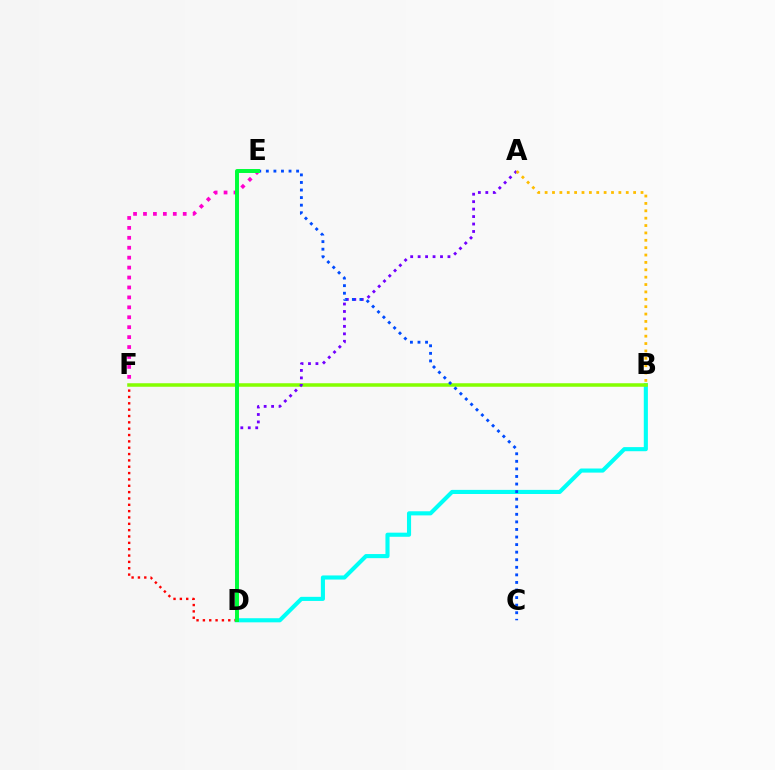{('B', 'D'): [{'color': '#00fff6', 'line_style': 'solid', 'thickness': 2.96}], ('D', 'F'): [{'color': '#ff0000', 'line_style': 'dotted', 'thickness': 1.72}], ('B', 'F'): [{'color': '#84ff00', 'line_style': 'solid', 'thickness': 2.53}], ('E', 'F'): [{'color': '#ff00cf', 'line_style': 'dotted', 'thickness': 2.7}], ('A', 'D'): [{'color': '#7200ff', 'line_style': 'dotted', 'thickness': 2.03}], ('C', 'E'): [{'color': '#004bff', 'line_style': 'dotted', 'thickness': 2.06}], ('D', 'E'): [{'color': '#00ff39', 'line_style': 'solid', 'thickness': 2.85}], ('A', 'B'): [{'color': '#ffbd00', 'line_style': 'dotted', 'thickness': 2.0}]}